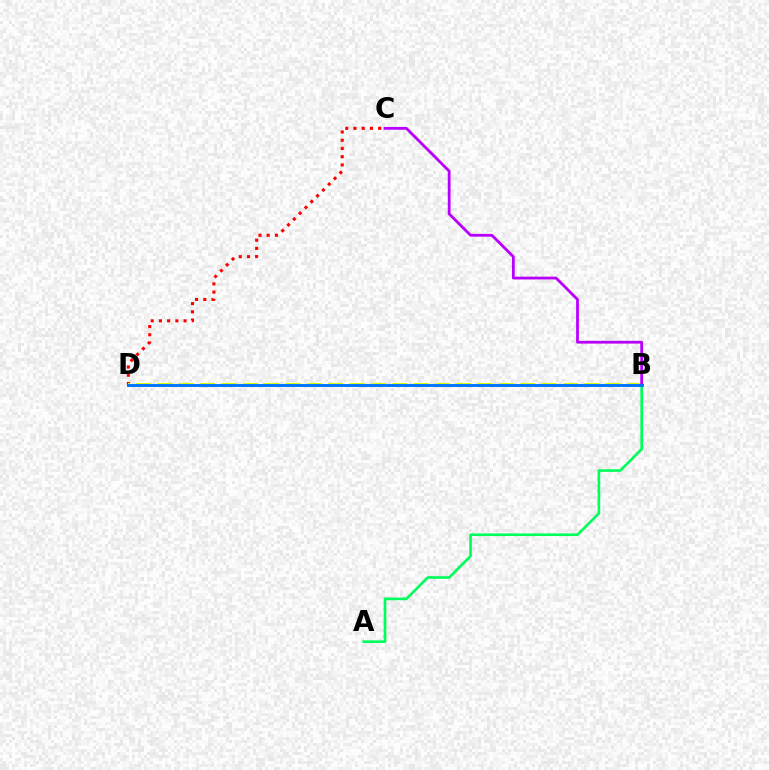{('A', 'B'): [{'color': '#00ff5c', 'line_style': 'solid', 'thickness': 1.9}], ('C', 'D'): [{'color': '#ff0000', 'line_style': 'dotted', 'thickness': 2.23}], ('B', 'D'): [{'color': '#d1ff00', 'line_style': 'dashed', 'thickness': 2.9}, {'color': '#0074ff', 'line_style': 'solid', 'thickness': 2.11}], ('B', 'C'): [{'color': '#b900ff', 'line_style': 'solid', 'thickness': 2.01}]}